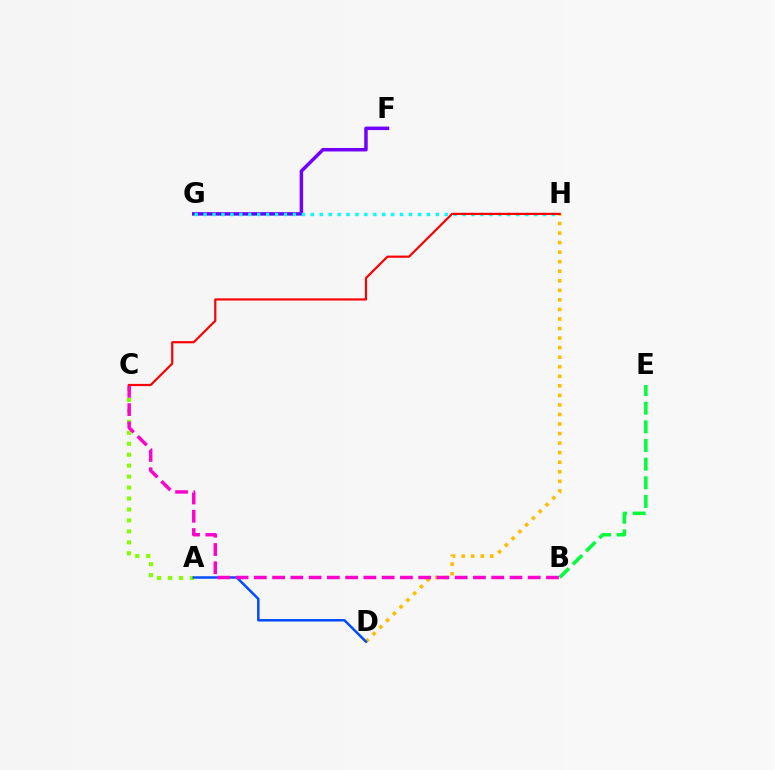{('B', 'E'): [{'color': '#00ff39', 'line_style': 'dashed', 'thickness': 2.53}], ('D', 'H'): [{'color': '#ffbd00', 'line_style': 'dotted', 'thickness': 2.59}], ('A', 'C'): [{'color': '#84ff00', 'line_style': 'dotted', 'thickness': 2.98}], ('F', 'G'): [{'color': '#7200ff', 'line_style': 'solid', 'thickness': 2.51}], ('A', 'D'): [{'color': '#004bff', 'line_style': 'solid', 'thickness': 1.78}], ('B', 'C'): [{'color': '#ff00cf', 'line_style': 'dashed', 'thickness': 2.48}], ('G', 'H'): [{'color': '#00fff6', 'line_style': 'dotted', 'thickness': 2.43}], ('C', 'H'): [{'color': '#ff0000', 'line_style': 'solid', 'thickness': 1.57}]}